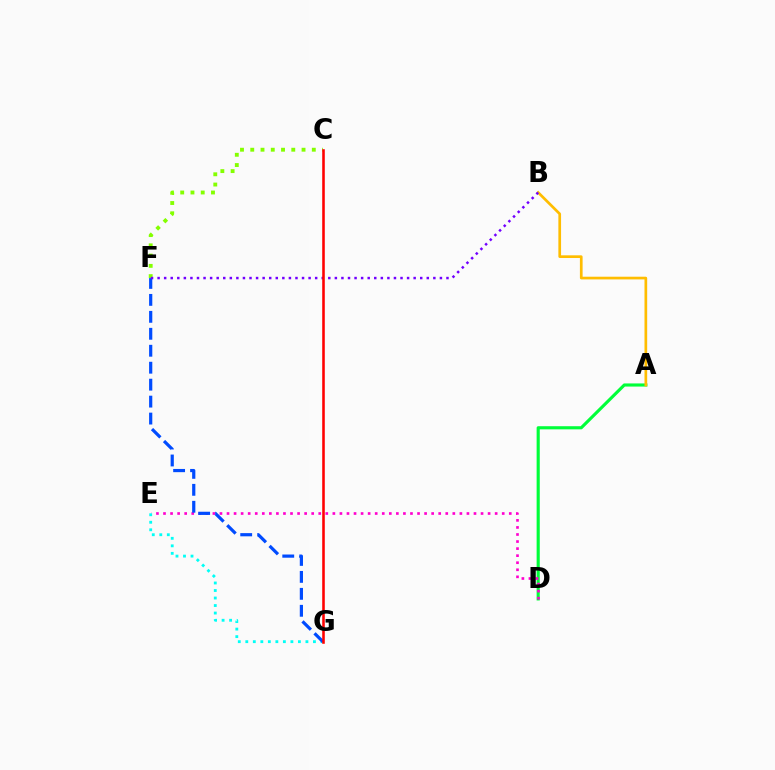{('A', 'D'): [{'color': '#00ff39', 'line_style': 'solid', 'thickness': 2.26}], ('D', 'E'): [{'color': '#ff00cf', 'line_style': 'dotted', 'thickness': 1.92}], ('E', 'G'): [{'color': '#00fff6', 'line_style': 'dotted', 'thickness': 2.04}], ('F', 'G'): [{'color': '#004bff', 'line_style': 'dashed', 'thickness': 2.3}], ('C', 'F'): [{'color': '#84ff00', 'line_style': 'dotted', 'thickness': 2.79}], ('A', 'B'): [{'color': '#ffbd00', 'line_style': 'solid', 'thickness': 1.94}], ('B', 'F'): [{'color': '#7200ff', 'line_style': 'dotted', 'thickness': 1.78}], ('C', 'G'): [{'color': '#ff0000', 'line_style': 'solid', 'thickness': 1.85}]}